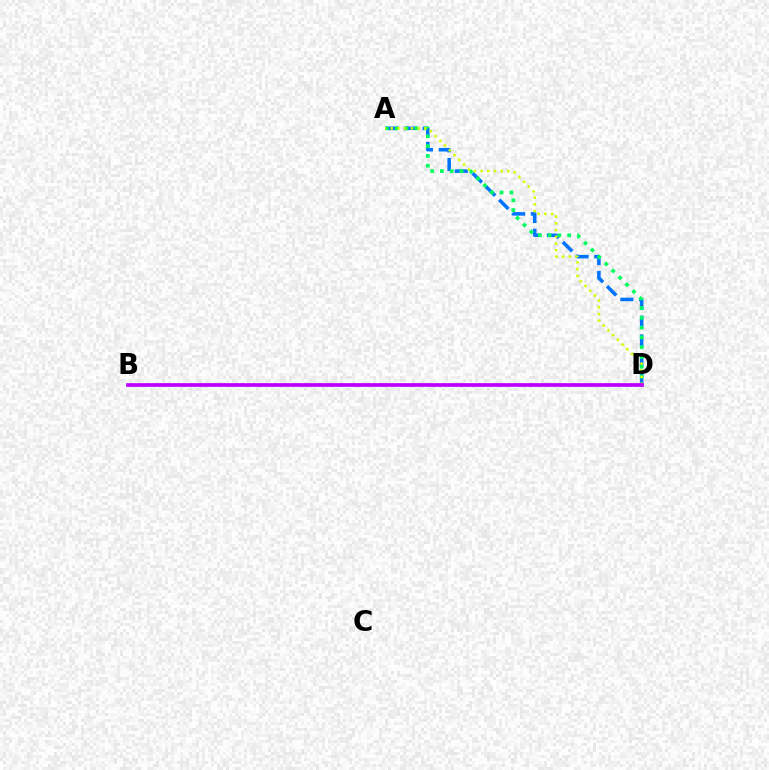{('A', 'D'): [{'color': '#0074ff', 'line_style': 'dashed', 'thickness': 2.55}, {'color': '#00ff5c', 'line_style': 'dotted', 'thickness': 2.66}, {'color': '#d1ff00', 'line_style': 'dotted', 'thickness': 1.83}], ('B', 'D'): [{'color': '#ff0000', 'line_style': 'solid', 'thickness': 1.63}, {'color': '#b900ff', 'line_style': 'solid', 'thickness': 2.63}]}